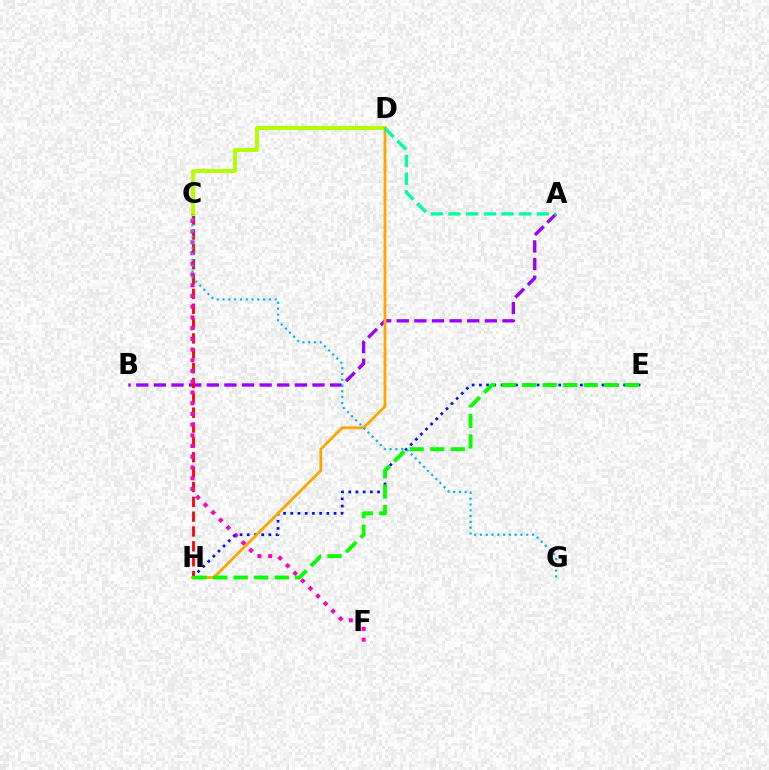{('A', 'B'): [{'color': '#9b00ff', 'line_style': 'dashed', 'thickness': 2.39}], ('C', 'H'): [{'color': '#ff0000', 'line_style': 'dashed', 'thickness': 2.02}], ('C', 'F'): [{'color': '#ff00bd', 'line_style': 'dotted', 'thickness': 2.91}], ('C', 'D'): [{'color': '#b3ff00', 'line_style': 'solid', 'thickness': 2.84}], ('E', 'H'): [{'color': '#0010ff', 'line_style': 'dotted', 'thickness': 1.96}, {'color': '#08ff00', 'line_style': 'dashed', 'thickness': 2.79}], ('D', 'H'): [{'color': '#ffa500', 'line_style': 'solid', 'thickness': 2.03}], ('A', 'D'): [{'color': '#00ff9d', 'line_style': 'dashed', 'thickness': 2.4}], ('C', 'G'): [{'color': '#00b5ff', 'line_style': 'dotted', 'thickness': 1.58}]}